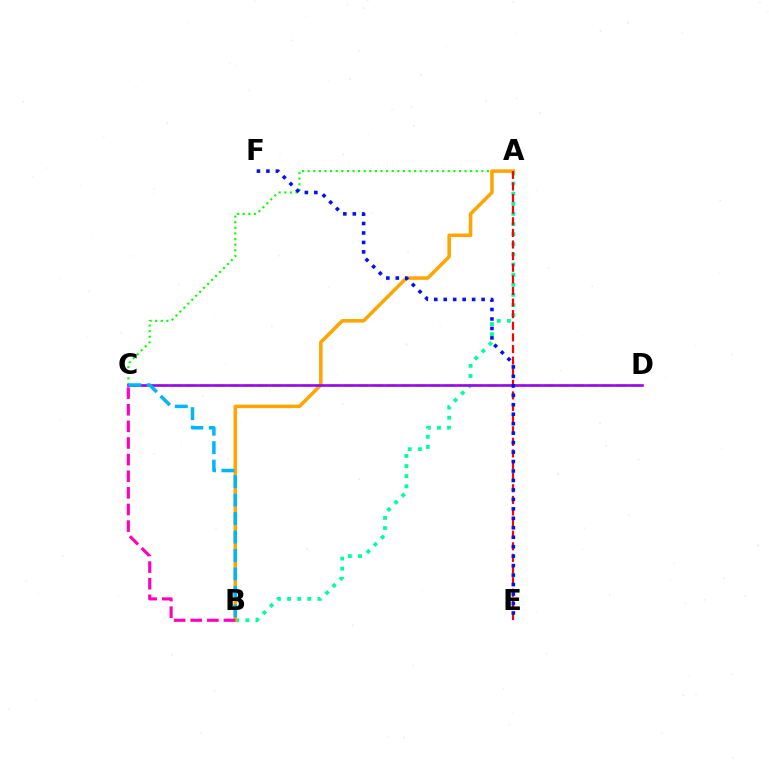{('A', 'B'): [{'color': '#00ff9d', 'line_style': 'dotted', 'thickness': 2.75}, {'color': '#ffa500', 'line_style': 'solid', 'thickness': 2.53}], ('A', 'C'): [{'color': '#08ff00', 'line_style': 'dotted', 'thickness': 1.52}], ('C', 'D'): [{'color': '#b3ff00', 'line_style': 'dashed', 'thickness': 1.95}, {'color': '#9b00ff', 'line_style': 'solid', 'thickness': 1.87}], ('A', 'E'): [{'color': '#ff0000', 'line_style': 'dashed', 'thickness': 1.58}], ('B', 'C'): [{'color': '#00b5ff', 'line_style': 'dashed', 'thickness': 2.51}, {'color': '#ff00bd', 'line_style': 'dashed', 'thickness': 2.26}], ('E', 'F'): [{'color': '#0010ff', 'line_style': 'dotted', 'thickness': 2.57}]}